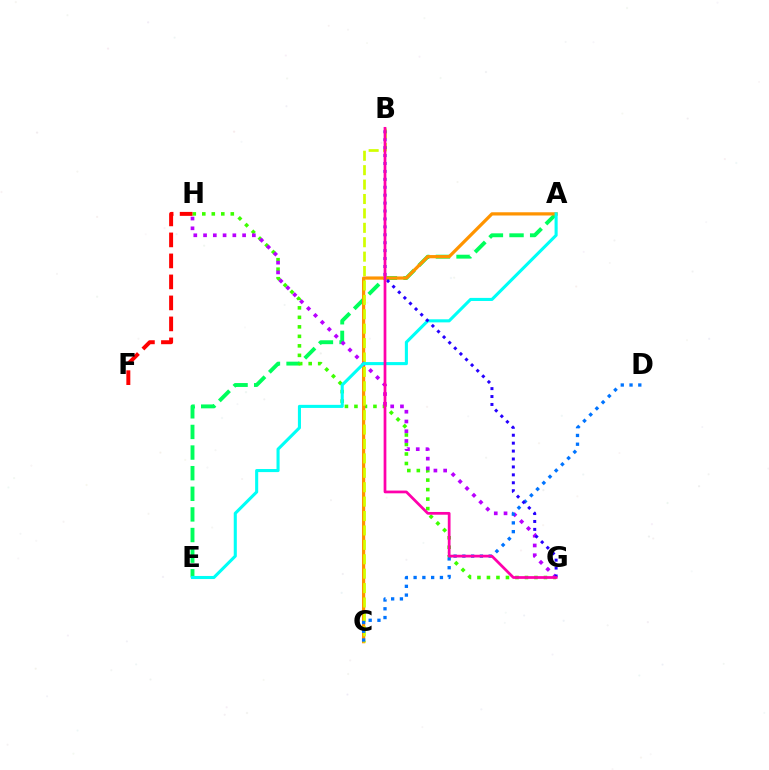{('A', 'E'): [{'color': '#00ff5c', 'line_style': 'dashed', 'thickness': 2.8}, {'color': '#00fff6', 'line_style': 'solid', 'thickness': 2.22}], ('G', 'H'): [{'color': '#3dff00', 'line_style': 'dotted', 'thickness': 2.58}, {'color': '#b900ff', 'line_style': 'dotted', 'thickness': 2.65}], ('A', 'C'): [{'color': '#ff9400', 'line_style': 'solid', 'thickness': 2.33}], ('B', 'C'): [{'color': '#d1ff00', 'line_style': 'dashed', 'thickness': 1.96}], ('F', 'H'): [{'color': '#ff0000', 'line_style': 'dashed', 'thickness': 2.85}], ('C', 'D'): [{'color': '#0074ff', 'line_style': 'dotted', 'thickness': 2.38}], ('B', 'G'): [{'color': '#2500ff', 'line_style': 'dotted', 'thickness': 2.15}, {'color': '#ff00ac', 'line_style': 'solid', 'thickness': 1.97}]}